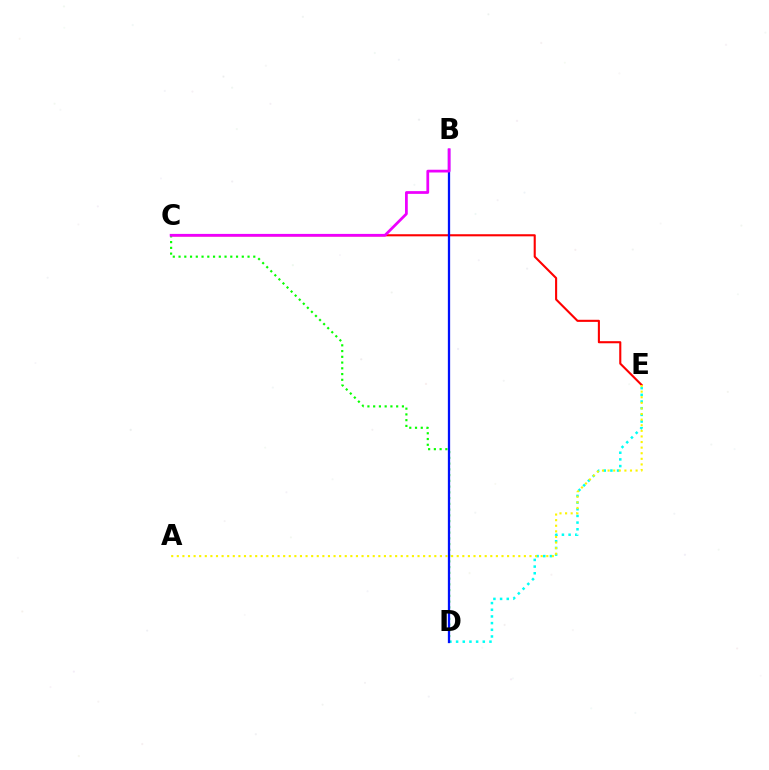{('D', 'E'): [{'color': '#00fff6', 'line_style': 'dotted', 'thickness': 1.81}], ('C', 'E'): [{'color': '#ff0000', 'line_style': 'solid', 'thickness': 1.51}], ('C', 'D'): [{'color': '#08ff00', 'line_style': 'dotted', 'thickness': 1.56}], ('B', 'D'): [{'color': '#0010ff', 'line_style': 'solid', 'thickness': 1.64}], ('B', 'C'): [{'color': '#ee00ff', 'line_style': 'solid', 'thickness': 1.98}], ('A', 'E'): [{'color': '#fcf500', 'line_style': 'dotted', 'thickness': 1.52}]}